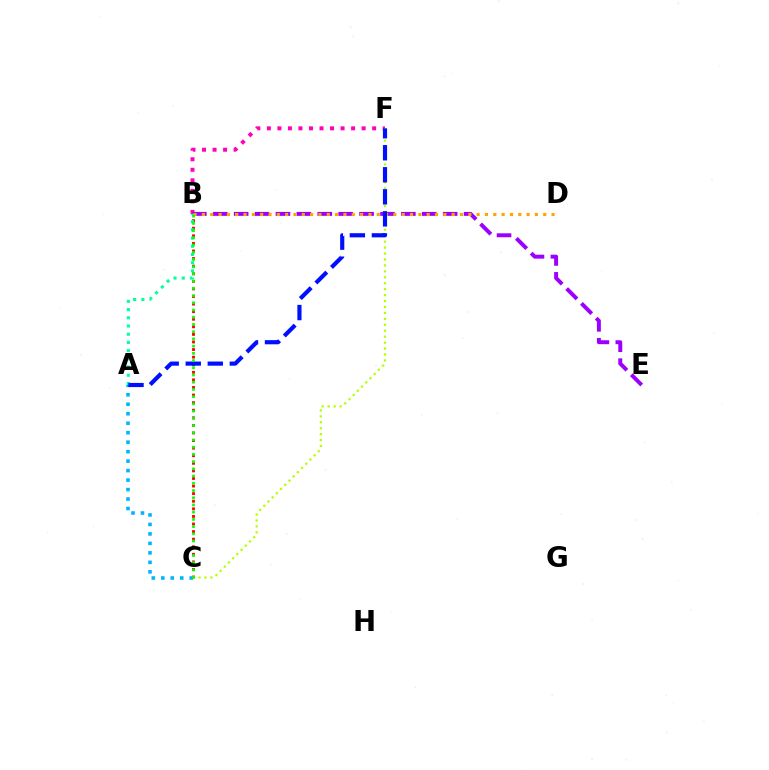{('A', 'C'): [{'color': '#00b5ff', 'line_style': 'dotted', 'thickness': 2.58}], ('B', 'C'): [{'color': '#ff0000', 'line_style': 'dotted', 'thickness': 2.06}, {'color': '#08ff00', 'line_style': 'dotted', 'thickness': 1.96}], ('B', 'F'): [{'color': '#ff00bd', 'line_style': 'dotted', 'thickness': 2.86}], ('B', 'E'): [{'color': '#9b00ff', 'line_style': 'dashed', 'thickness': 2.84}], ('A', 'B'): [{'color': '#00ff9d', 'line_style': 'dotted', 'thickness': 2.23}], ('C', 'F'): [{'color': '#b3ff00', 'line_style': 'dotted', 'thickness': 1.61}], ('B', 'D'): [{'color': '#ffa500', 'line_style': 'dotted', 'thickness': 2.26}], ('A', 'F'): [{'color': '#0010ff', 'line_style': 'dashed', 'thickness': 2.99}]}